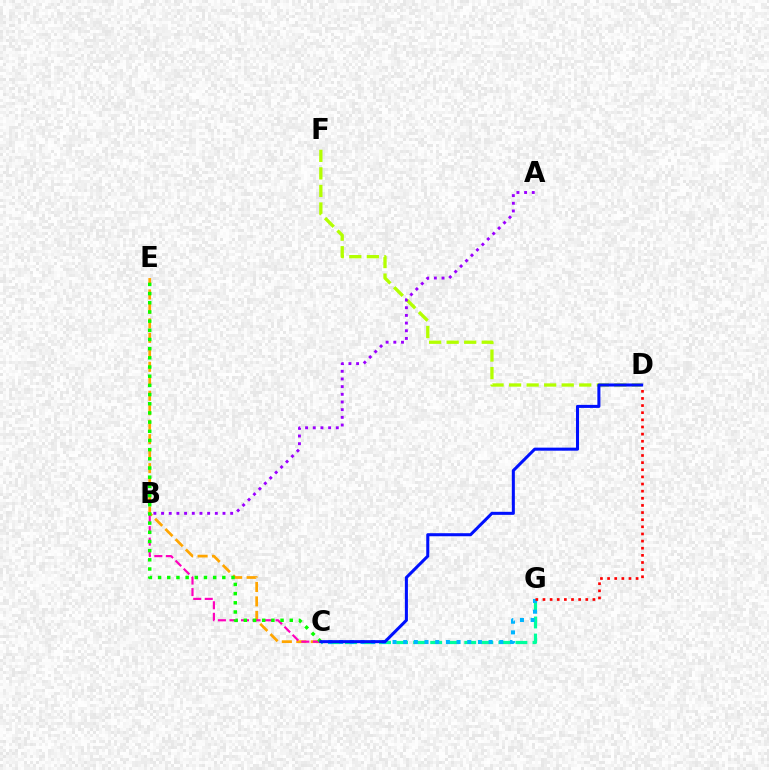{('D', 'F'): [{'color': '#b3ff00', 'line_style': 'dashed', 'thickness': 2.38}], ('C', 'G'): [{'color': '#00ff9d', 'line_style': 'dashed', 'thickness': 2.32}, {'color': '#00b5ff', 'line_style': 'dotted', 'thickness': 2.9}], ('C', 'E'): [{'color': '#ffa500', 'line_style': 'dashed', 'thickness': 1.97}, {'color': '#08ff00', 'line_style': 'dotted', 'thickness': 2.49}], ('A', 'B'): [{'color': '#9b00ff', 'line_style': 'dotted', 'thickness': 2.09}], ('D', 'G'): [{'color': '#ff0000', 'line_style': 'dotted', 'thickness': 1.94}], ('B', 'C'): [{'color': '#ff00bd', 'line_style': 'dashed', 'thickness': 1.57}], ('C', 'D'): [{'color': '#0010ff', 'line_style': 'solid', 'thickness': 2.19}]}